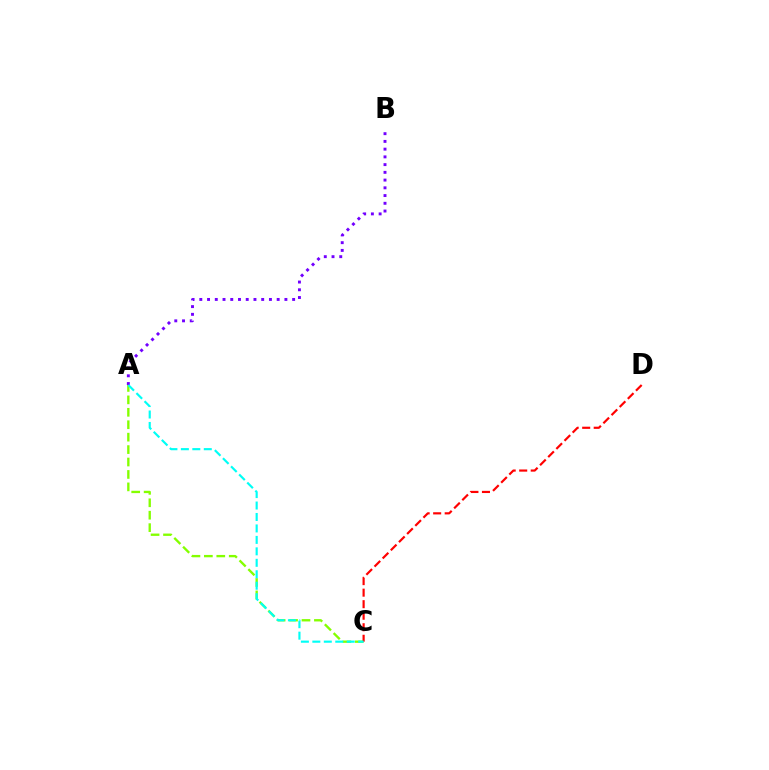{('A', 'C'): [{'color': '#84ff00', 'line_style': 'dashed', 'thickness': 1.69}, {'color': '#00fff6', 'line_style': 'dashed', 'thickness': 1.56}], ('C', 'D'): [{'color': '#ff0000', 'line_style': 'dashed', 'thickness': 1.57}], ('A', 'B'): [{'color': '#7200ff', 'line_style': 'dotted', 'thickness': 2.1}]}